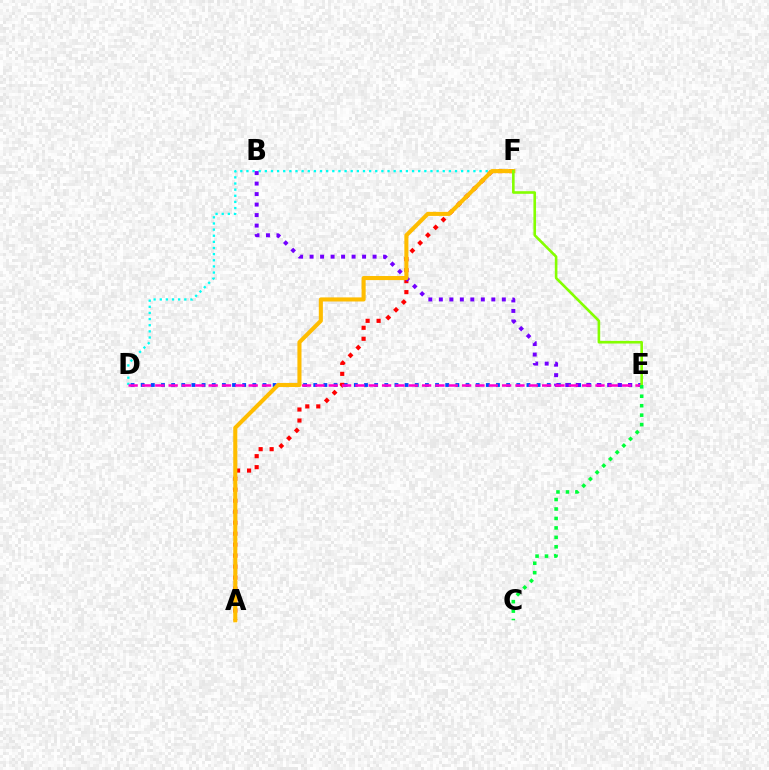{('D', 'F'): [{'color': '#00fff6', 'line_style': 'dotted', 'thickness': 1.67}], ('D', 'E'): [{'color': '#004bff', 'line_style': 'dotted', 'thickness': 2.76}, {'color': '#ff00cf', 'line_style': 'dashed', 'thickness': 1.81}], ('A', 'F'): [{'color': '#ff0000', 'line_style': 'dotted', 'thickness': 2.98}, {'color': '#ffbd00', 'line_style': 'solid', 'thickness': 2.94}], ('B', 'E'): [{'color': '#7200ff', 'line_style': 'dotted', 'thickness': 2.85}], ('E', 'F'): [{'color': '#84ff00', 'line_style': 'solid', 'thickness': 1.88}], ('C', 'E'): [{'color': '#00ff39', 'line_style': 'dotted', 'thickness': 2.57}]}